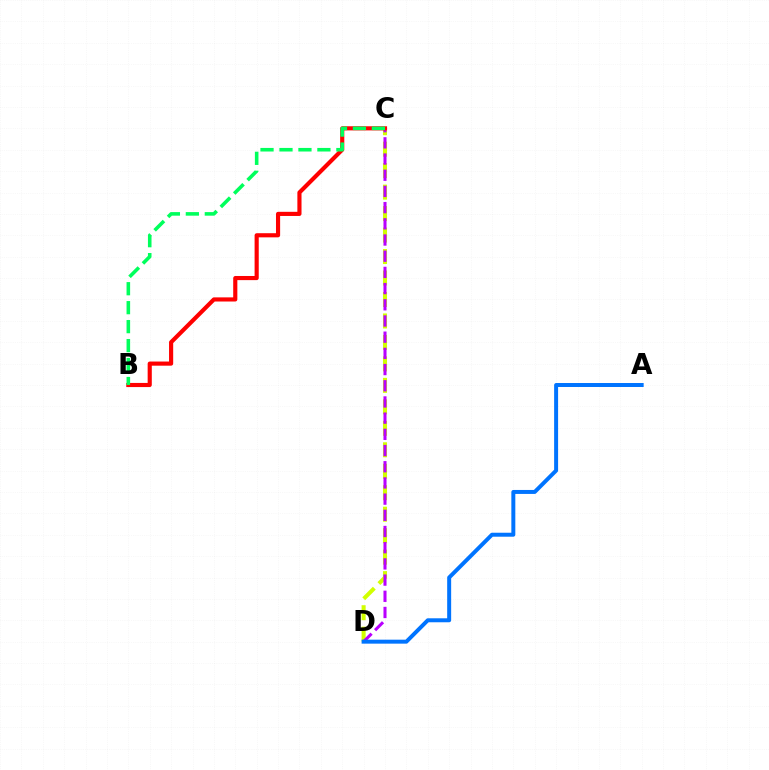{('C', 'D'): [{'color': '#d1ff00', 'line_style': 'dashed', 'thickness': 2.92}, {'color': '#b900ff', 'line_style': 'dashed', 'thickness': 2.2}], ('B', 'C'): [{'color': '#ff0000', 'line_style': 'solid', 'thickness': 2.98}, {'color': '#00ff5c', 'line_style': 'dashed', 'thickness': 2.58}], ('A', 'D'): [{'color': '#0074ff', 'line_style': 'solid', 'thickness': 2.86}]}